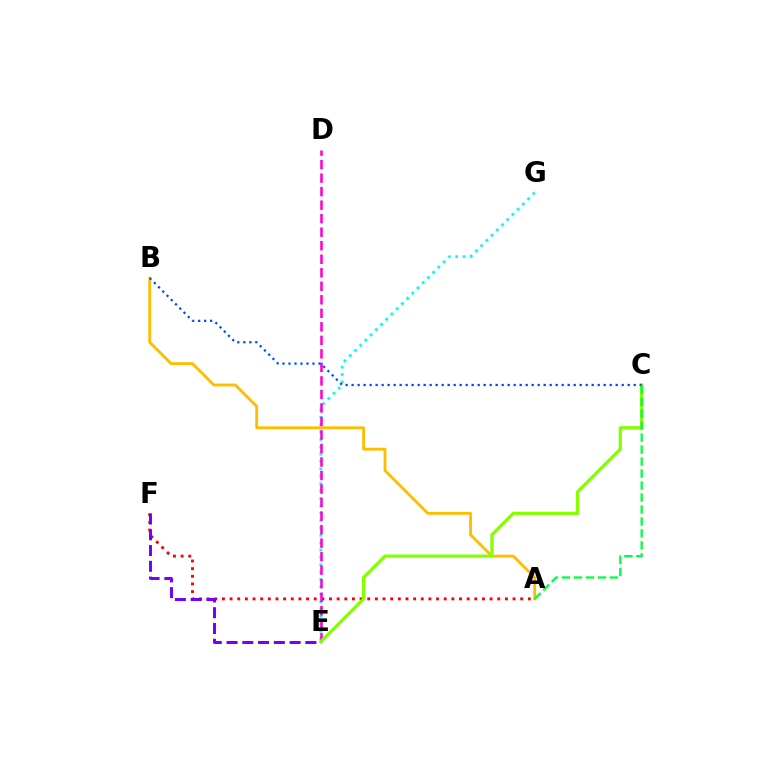{('A', 'F'): [{'color': '#ff0000', 'line_style': 'dotted', 'thickness': 2.08}], ('A', 'B'): [{'color': '#ffbd00', 'line_style': 'solid', 'thickness': 2.05}], ('E', 'G'): [{'color': '#00fff6', 'line_style': 'dotted', 'thickness': 2.0}], ('E', 'F'): [{'color': '#7200ff', 'line_style': 'dashed', 'thickness': 2.14}], ('D', 'E'): [{'color': '#ff00cf', 'line_style': 'dashed', 'thickness': 1.84}], ('C', 'E'): [{'color': '#84ff00', 'line_style': 'solid', 'thickness': 2.32}], ('B', 'C'): [{'color': '#004bff', 'line_style': 'dotted', 'thickness': 1.63}], ('A', 'C'): [{'color': '#00ff39', 'line_style': 'dashed', 'thickness': 1.63}]}